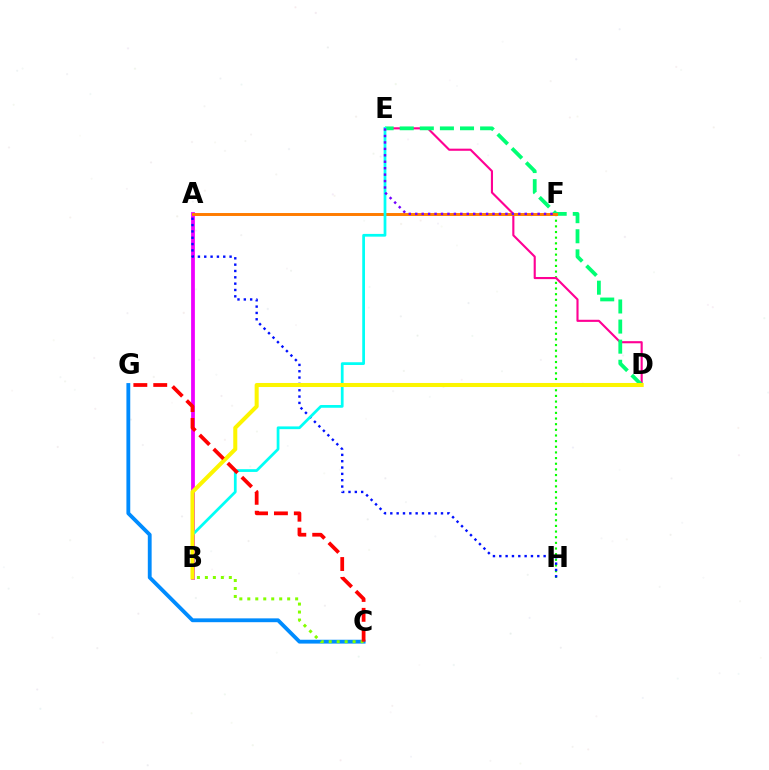{('F', 'H'): [{'color': '#08ff00', 'line_style': 'dotted', 'thickness': 1.54}], ('D', 'E'): [{'color': '#ff0094', 'line_style': 'solid', 'thickness': 1.53}, {'color': '#00ff74', 'line_style': 'dashed', 'thickness': 2.73}], ('A', 'B'): [{'color': '#ee00ff', 'line_style': 'solid', 'thickness': 2.71}], ('A', 'H'): [{'color': '#0010ff', 'line_style': 'dotted', 'thickness': 1.72}], ('C', 'G'): [{'color': '#008cff', 'line_style': 'solid', 'thickness': 2.76}, {'color': '#ff0000', 'line_style': 'dashed', 'thickness': 2.7}], ('A', 'F'): [{'color': '#ff7c00', 'line_style': 'solid', 'thickness': 2.12}], ('B', 'E'): [{'color': '#00fff6', 'line_style': 'solid', 'thickness': 1.98}], ('B', 'C'): [{'color': '#84ff00', 'line_style': 'dotted', 'thickness': 2.17}], ('B', 'D'): [{'color': '#fcf500', 'line_style': 'solid', 'thickness': 2.9}], ('E', 'F'): [{'color': '#7200ff', 'line_style': 'dotted', 'thickness': 1.75}]}